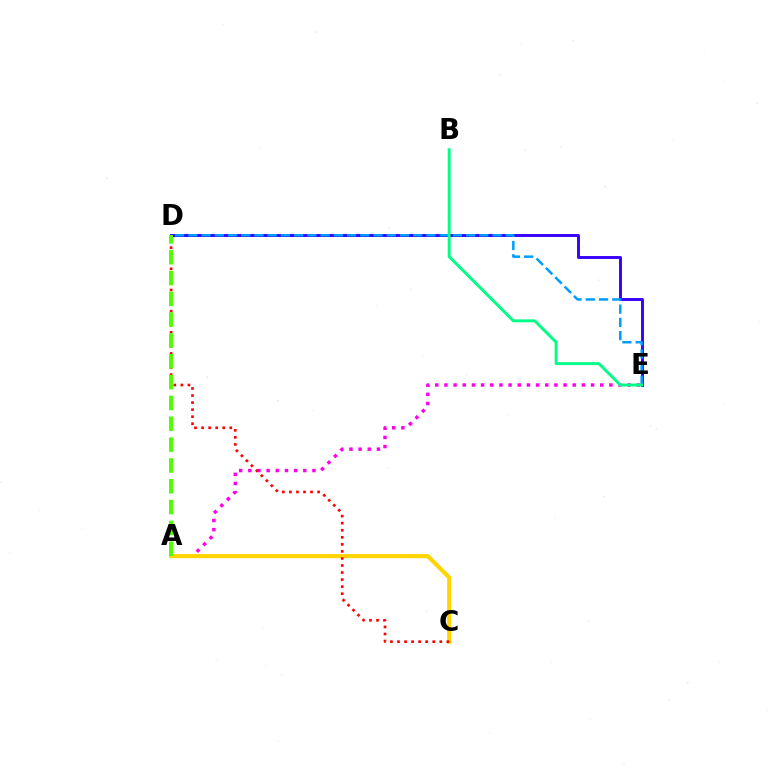{('D', 'E'): [{'color': '#3700ff', 'line_style': 'solid', 'thickness': 2.1}, {'color': '#009eff', 'line_style': 'dashed', 'thickness': 1.8}], ('A', 'E'): [{'color': '#ff00ed', 'line_style': 'dotted', 'thickness': 2.49}], ('A', 'C'): [{'color': '#ffd500', 'line_style': 'solid', 'thickness': 2.97}], ('B', 'E'): [{'color': '#00ff86', 'line_style': 'solid', 'thickness': 2.1}], ('C', 'D'): [{'color': '#ff0000', 'line_style': 'dotted', 'thickness': 1.92}], ('A', 'D'): [{'color': '#4fff00', 'line_style': 'dashed', 'thickness': 2.83}]}